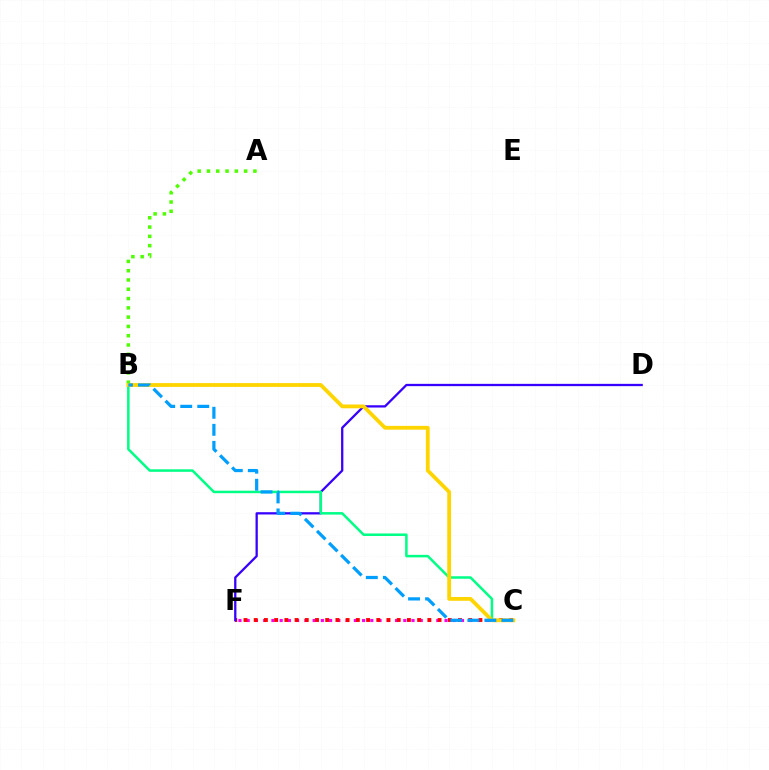{('C', 'F'): [{'color': '#ff00ed', 'line_style': 'dotted', 'thickness': 2.24}, {'color': '#ff0000', 'line_style': 'dotted', 'thickness': 2.78}], ('D', 'F'): [{'color': '#3700ff', 'line_style': 'solid', 'thickness': 1.64}], ('B', 'C'): [{'color': '#00ff86', 'line_style': 'solid', 'thickness': 1.81}, {'color': '#ffd500', 'line_style': 'solid', 'thickness': 2.74}, {'color': '#009eff', 'line_style': 'dashed', 'thickness': 2.31}], ('A', 'B'): [{'color': '#4fff00', 'line_style': 'dotted', 'thickness': 2.52}]}